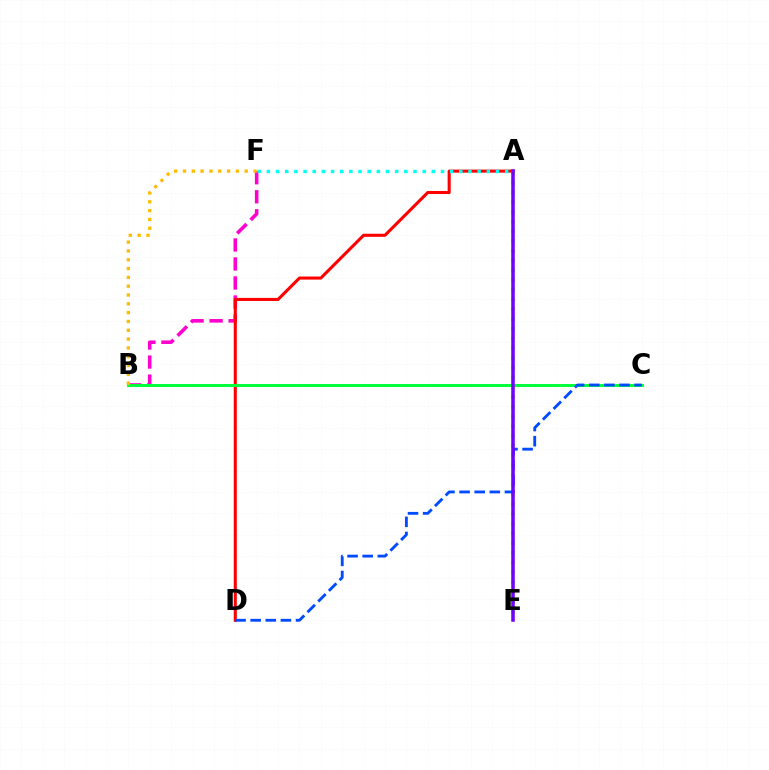{('B', 'F'): [{'color': '#ff00cf', 'line_style': 'dashed', 'thickness': 2.58}, {'color': '#ffbd00', 'line_style': 'dotted', 'thickness': 2.4}], ('A', 'D'): [{'color': '#ff0000', 'line_style': 'solid', 'thickness': 2.21}], ('A', 'F'): [{'color': '#00fff6', 'line_style': 'dotted', 'thickness': 2.49}], ('B', 'C'): [{'color': '#00ff39', 'line_style': 'solid', 'thickness': 2.12}], ('A', 'E'): [{'color': '#84ff00', 'line_style': 'dotted', 'thickness': 2.65}, {'color': '#7200ff', 'line_style': 'solid', 'thickness': 2.53}], ('C', 'D'): [{'color': '#004bff', 'line_style': 'dashed', 'thickness': 2.05}]}